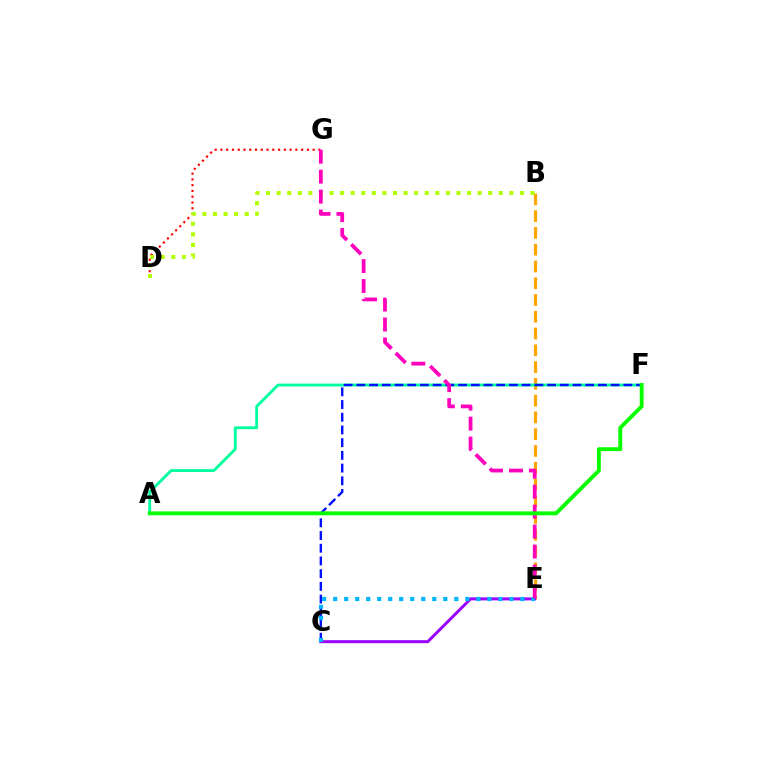{('B', 'E'): [{'color': '#ffa500', 'line_style': 'dashed', 'thickness': 2.28}], ('A', 'F'): [{'color': '#00ff9d', 'line_style': 'solid', 'thickness': 2.06}, {'color': '#08ff00', 'line_style': 'solid', 'thickness': 2.79}], ('D', 'G'): [{'color': '#ff0000', 'line_style': 'dotted', 'thickness': 1.57}], ('C', 'E'): [{'color': '#9b00ff', 'line_style': 'solid', 'thickness': 2.15}, {'color': '#00b5ff', 'line_style': 'dotted', 'thickness': 2.99}], ('B', 'D'): [{'color': '#b3ff00', 'line_style': 'dotted', 'thickness': 2.87}], ('C', 'F'): [{'color': '#0010ff', 'line_style': 'dashed', 'thickness': 1.73}], ('E', 'G'): [{'color': '#ff00bd', 'line_style': 'dashed', 'thickness': 2.71}]}